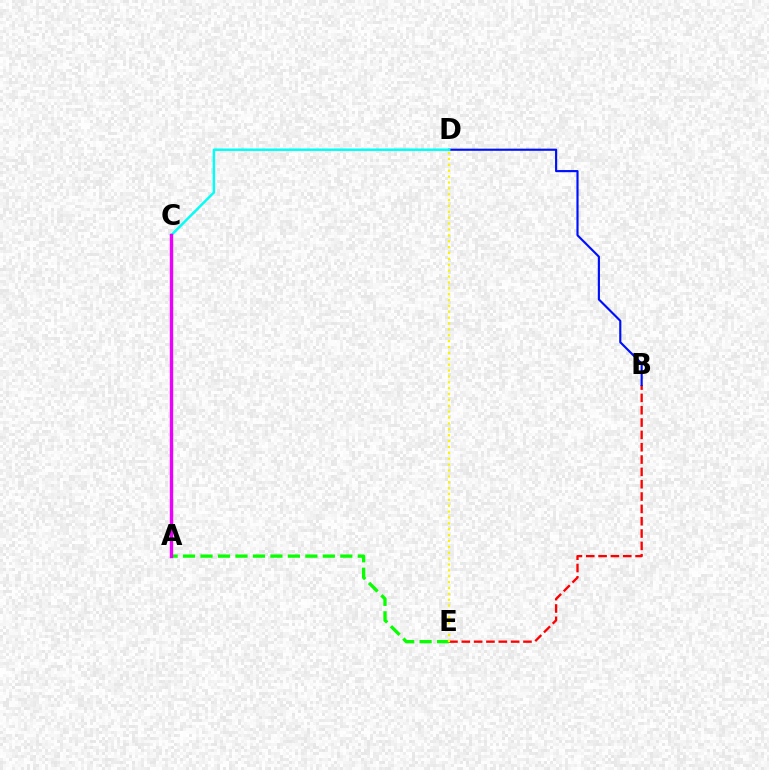{('B', 'E'): [{'color': '#ff0000', 'line_style': 'dashed', 'thickness': 1.68}], ('A', 'E'): [{'color': '#08ff00', 'line_style': 'dashed', 'thickness': 2.37}], ('B', 'D'): [{'color': '#0010ff', 'line_style': 'solid', 'thickness': 1.55}], ('D', 'E'): [{'color': '#fcf500', 'line_style': 'dotted', 'thickness': 1.6}], ('C', 'D'): [{'color': '#00fff6', 'line_style': 'solid', 'thickness': 1.76}], ('A', 'C'): [{'color': '#ee00ff', 'line_style': 'solid', 'thickness': 2.43}]}